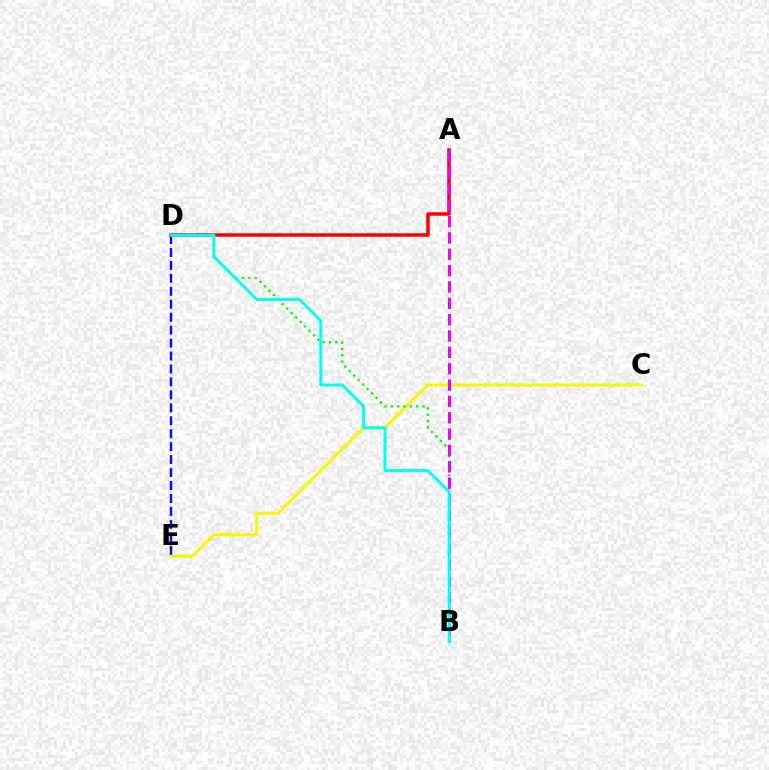{('C', 'E'): [{'color': '#fcf500', 'line_style': 'solid', 'thickness': 2.19}], ('B', 'D'): [{'color': '#08ff00', 'line_style': 'dotted', 'thickness': 1.71}, {'color': '#00fff6', 'line_style': 'solid', 'thickness': 2.15}], ('A', 'D'): [{'color': '#ff0000', 'line_style': 'solid', 'thickness': 2.53}], ('D', 'E'): [{'color': '#0010ff', 'line_style': 'dashed', 'thickness': 1.76}], ('A', 'B'): [{'color': '#ee00ff', 'line_style': 'dashed', 'thickness': 2.22}]}